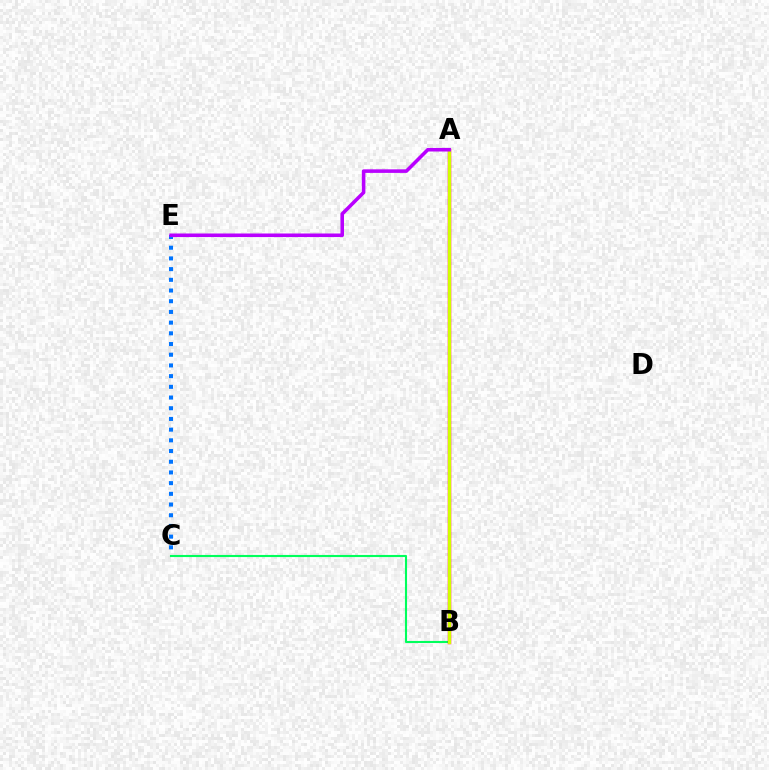{('B', 'C'): [{'color': '#00ff5c', 'line_style': 'solid', 'thickness': 1.52}], ('C', 'E'): [{'color': '#0074ff', 'line_style': 'dotted', 'thickness': 2.91}], ('A', 'B'): [{'color': '#ff0000', 'line_style': 'solid', 'thickness': 2.47}, {'color': '#d1ff00', 'line_style': 'solid', 'thickness': 2.14}], ('A', 'E'): [{'color': '#b900ff', 'line_style': 'solid', 'thickness': 2.56}]}